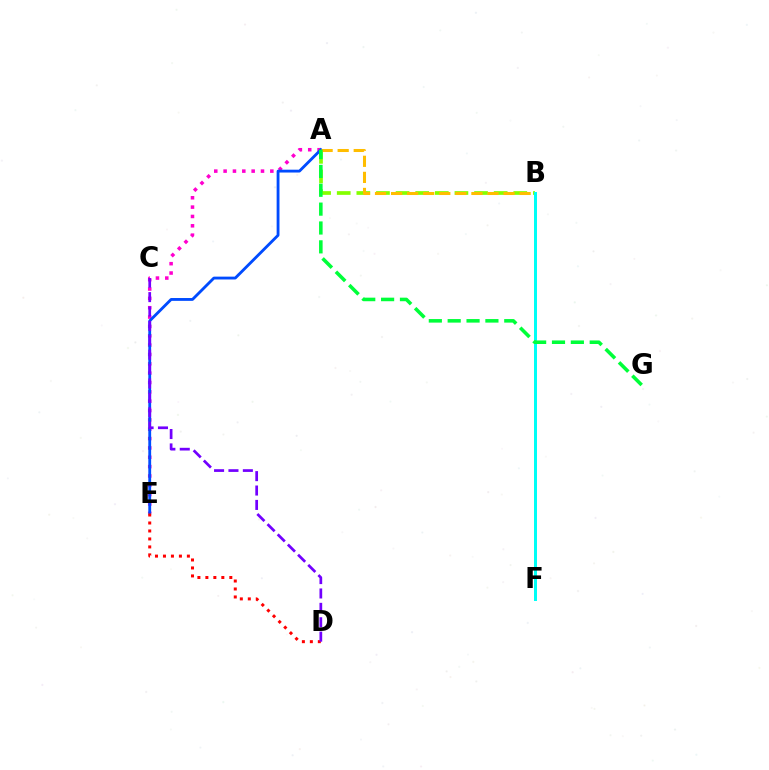{('A', 'E'): [{'color': '#ff00cf', 'line_style': 'dotted', 'thickness': 2.54}, {'color': '#004bff', 'line_style': 'solid', 'thickness': 2.04}], ('A', 'B'): [{'color': '#84ff00', 'line_style': 'dashed', 'thickness': 2.67}, {'color': '#ffbd00', 'line_style': 'dashed', 'thickness': 2.18}], ('B', 'F'): [{'color': '#00fff6', 'line_style': 'solid', 'thickness': 2.16}], ('A', 'G'): [{'color': '#00ff39', 'line_style': 'dashed', 'thickness': 2.56}], ('D', 'E'): [{'color': '#ff0000', 'line_style': 'dotted', 'thickness': 2.17}], ('C', 'D'): [{'color': '#7200ff', 'line_style': 'dashed', 'thickness': 1.96}]}